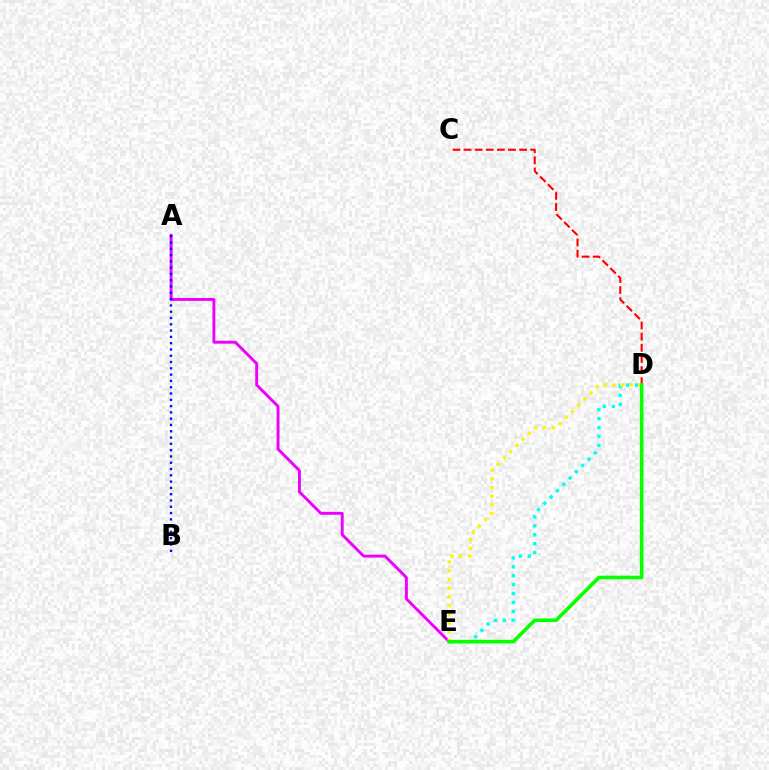{('C', 'D'): [{'color': '#ff0000', 'line_style': 'dashed', 'thickness': 1.51}], ('A', 'E'): [{'color': '#ee00ff', 'line_style': 'solid', 'thickness': 2.09}], ('D', 'E'): [{'color': '#00fff6', 'line_style': 'dotted', 'thickness': 2.42}, {'color': '#fcf500', 'line_style': 'dotted', 'thickness': 2.37}, {'color': '#08ff00', 'line_style': 'solid', 'thickness': 2.6}], ('A', 'B'): [{'color': '#0010ff', 'line_style': 'dotted', 'thickness': 1.71}]}